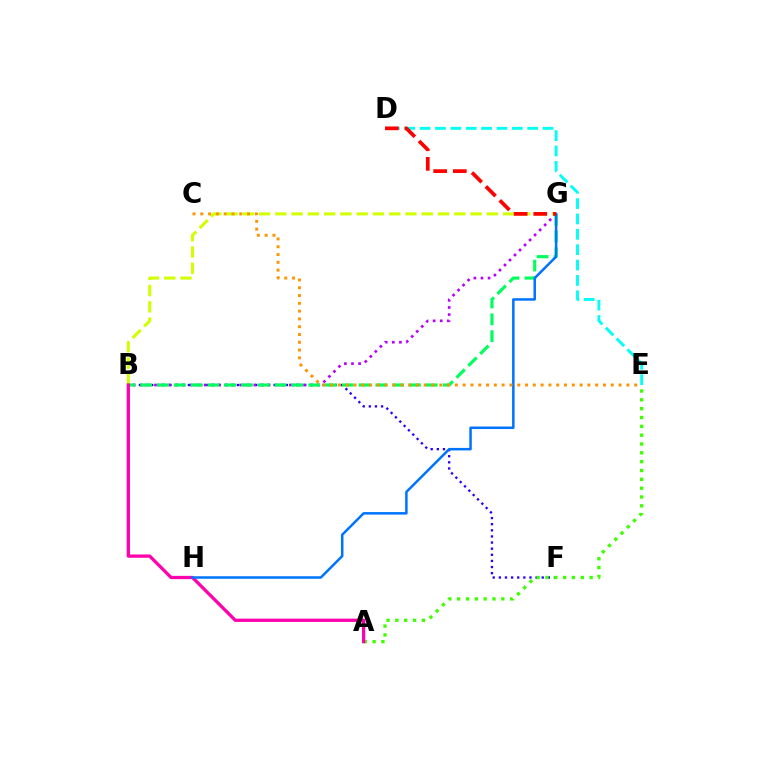{('B', 'F'): [{'color': '#2500ff', 'line_style': 'dotted', 'thickness': 1.66}], ('B', 'G'): [{'color': '#b900ff', 'line_style': 'dotted', 'thickness': 1.93}, {'color': '#00ff5c', 'line_style': 'dashed', 'thickness': 2.28}, {'color': '#d1ff00', 'line_style': 'dashed', 'thickness': 2.21}], ('D', 'E'): [{'color': '#00fff6', 'line_style': 'dashed', 'thickness': 2.09}], ('A', 'E'): [{'color': '#3dff00', 'line_style': 'dotted', 'thickness': 2.4}], ('A', 'B'): [{'color': '#ff00ac', 'line_style': 'solid', 'thickness': 2.36}], ('G', 'H'): [{'color': '#0074ff', 'line_style': 'solid', 'thickness': 1.81}], ('D', 'G'): [{'color': '#ff0000', 'line_style': 'dashed', 'thickness': 2.67}], ('C', 'E'): [{'color': '#ff9400', 'line_style': 'dotted', 'thickness': 2.12}]}